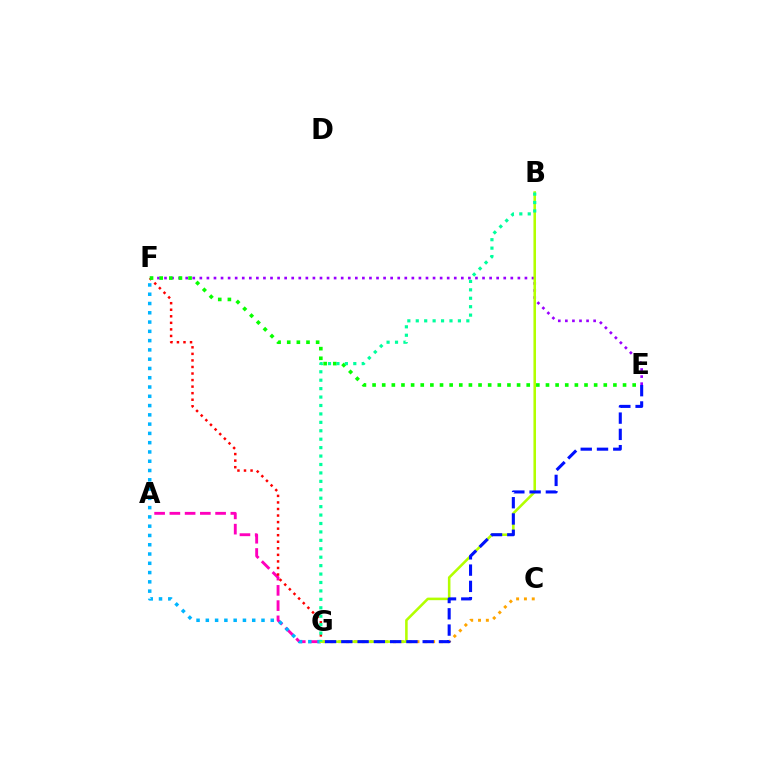{('E', 'F'): [{'color': '#9b00ff', 'line_style': 'dotted', 'thickness': 1.92}, {'color': '#08ff00', 'line_style': 'dotted', 'thickness': 2.62}], ('A', 'G'): [{'color': '#ff00bd', 'line_style': 'dashed', 'thickness': 2.07}], ('F', 'G'): [{'color': '#00b5ff', 'line_style': 'dotted', 'thickness': 2.52}, {'color': '#ff0000', 'line_style': 'dotted', 'thickness': 1.78}], ('C', 'G'): [{'color': '#ffa500', 'line_style': 'dotted', 'thickness': 2.13}], ('B', 'G'): [{'color': '#b3ff00', 'line_style': 'solid', 'thickness': 1.85}, {'color': '#00ff9d', 'line_style': 'dotted', 'thickness': 2.29}], ('E', 'G'): [{'color': '#0010ff', 'line_style': 'dashed', 'thickness': 2.21}]}